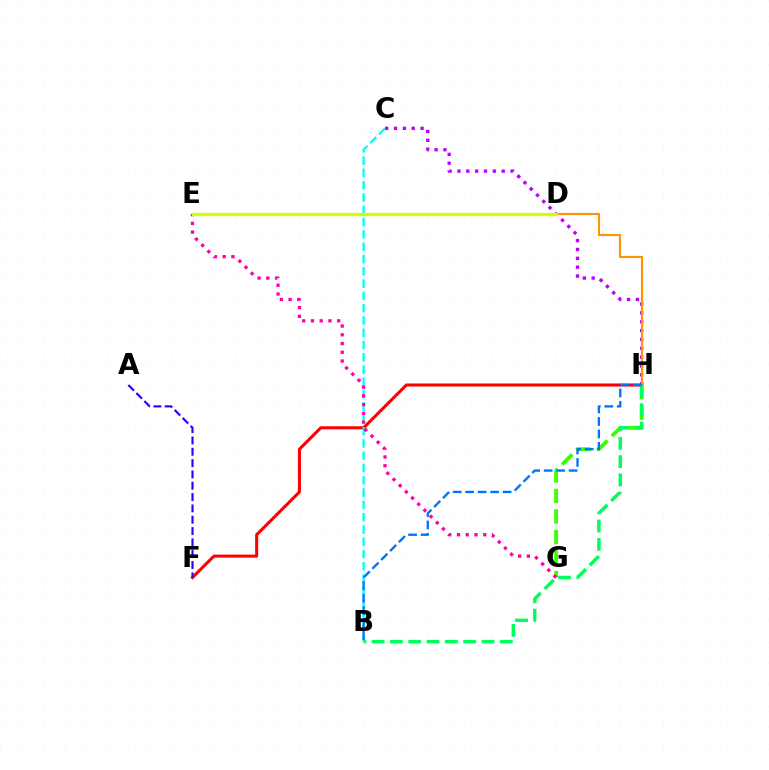{('G', 'H'): [{'color': '#3dff00', 'line_style': 'dashed', 'thickness': 2.79}], ('F', 'H'): [{'color': '#ff0000', 'line_style': 'solid', 'thickness': 2.2}], ('A', 'F'): [{'color': '#2500ff', 'line_style': 'dashed', 'thickness': 1.54}], ('C', 'H'): [{'color': '#b900ff', 'line_style': 'dotted', 'thickness': 2.4}], ('D', 'H'): [{'color': '#ff9400', 'line_style': 'solid', 'thickness': 1.54}], ('B', 'C'): [{'color': '#00fff6', 'line_style': 'dashed', 'thickness': 1.67}], ('E', 'G'): [{'color': '#ff00ac', 'line_style': 'dotted', 'thickness': 2.38}], ('B', 'H'): [{'color': '#00ff5c', 'line_style': 'dashed', 'thickness': 2.49}, {'color': '#0074ff', 'line_style': 'dashed', 'thickness': 1.7}], ('D', 'E'): [{'color': '#d1ff00', 'line_style': 'solid', 'thickness': 2.35}]}